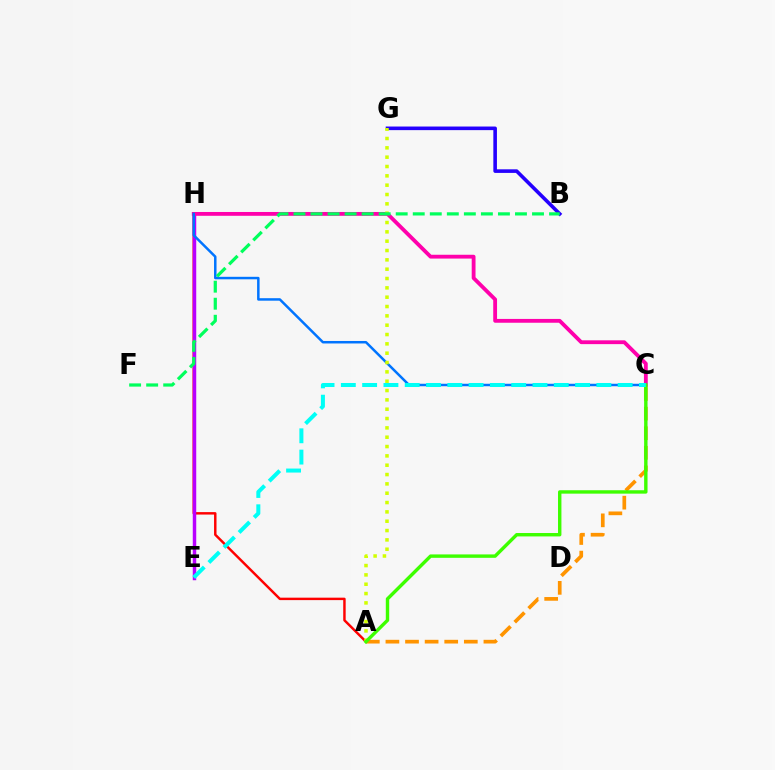{('A', 'C'): [{'color': '#ff9400', 'line_style': 'dashed', 'thickness': 2.66}, {'color': '#3dff00', 'line_style': 'solid', 'thickness': 2.45}], ('A', 'H'): [{'color': '#ff0000', 'line_style': 'solid', 'thickness': 1.76}], ('B', 'G'): [{'color': '#2500ff', 'line_style': 'solid', 'thickness': 2.59}], ('E', 'H'): [{'color': '#b900ff', 'line_style': 'solid', 'thickness': 2.49}], ('C', 'H'): [{'color': '#ff00ac', 'line_style': 'solid', 'thickness': 2.75}, {'color': '#0074ff', 'line_style': 'solid', 'thickness': 1.79}], ('A', 'G'): [{'color': '#d1ff00', 'line_style': 'dotted', 'thickness': 2.54}], ('B', 'F'): [{'color': '#00ff5c', 'line_style': 'dashed', 'thickness': 2.31}], ('C', 'E'): [{'color': '#00fff6', 'line_style': 'dashed', 'thickness': 2.89}]}